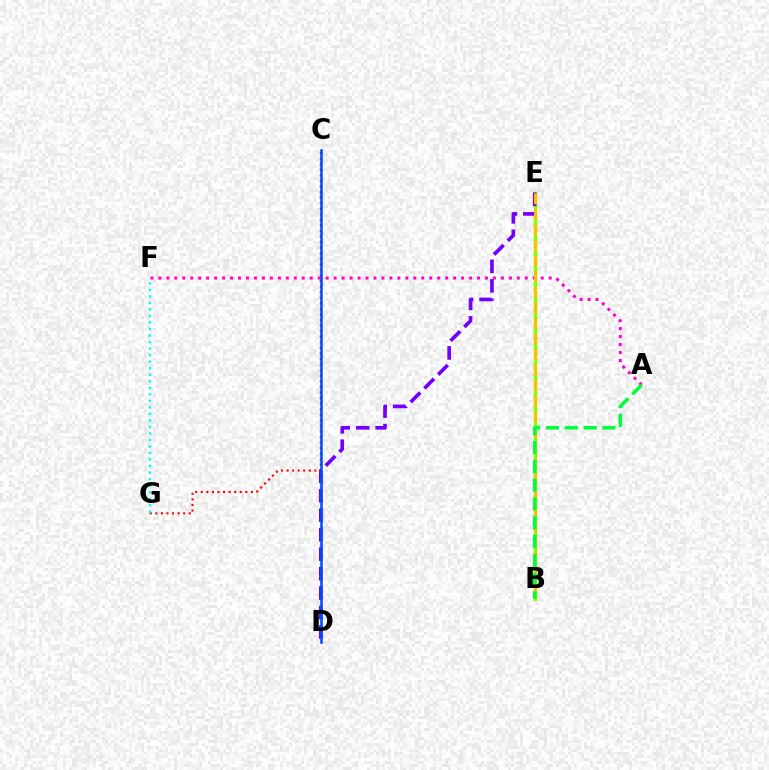{('B', 'E'): [{'color': '#84ff00', 'line_style': 'solid', 'thickness': 2.49}, {'color': '#ffbd00', 'line_style': 'dashed', 'thickness': 2.12}], ('C', 'G'): [{'color': '#ff0000', 'line_style': 'dotted', 'thickness': 1.51}], ('D', 'E'): [{'color': '#7200ff', 'line_style': 'dashed', 'thickness': 2.64}], ('A', 'F'): [{'color': '#ff00cf', 'line_style': 'dotted', 'thickness': 2.16}], ('A', 'B'): [{'color': '#00ff39', 'line_style': 'dashed', 'thickness': 2.55}], ('F', 'G'): [{'color': '#00fff6', 'line_style': 'dotted', 'thickness': 1.77}], ('C', 'D'): [{'color': '#004bff', 'line_style': 'solid', 'thickness': 1.82}]}